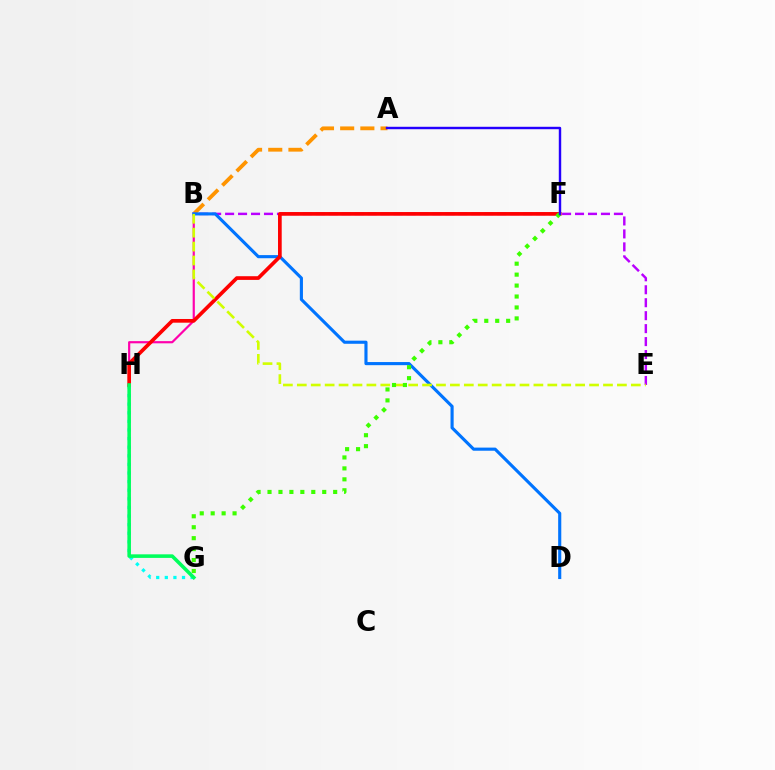{('A', 'B'): [{'color': '#ff9400', 'line_style': 'dashed', 'thickness': 2.74}], ('B', 'E'): [{'color': '#b900ff', 'line_style': 'dashed', 'thickness': 1.76}, {'color': '#d1ff00', 'line_style': 'dashed', 'thickness': 1.89}], ('G', 'H'): [{'color': '#00fff6', 'line_style': 'dotted', 'thickness': 2.34}, {'color': '#00ff5c', 'line_style': 'solid', 'thickness': 2.57}], ('B', 'H'): [{'color': '#ff00ac', 'line_style': 'solid', 'thickness': 1.58}], ('B', 'D'): [{'color': '#0074ff', 'line_style': 'solid', 'thickness': 2.25}], ('F', 'H'): [{'color': '#ff0000', 'line_style': 'solid', 'thickness': 2.66}], ('F', 'G'): [{'color': '#3dff00', 'line_style': 'dotted', 'thickness': 2.97}], ('A', 'F'): [{'color': '#2500ff', 'line_style': 'solid', 'thickness': 1.75}]}